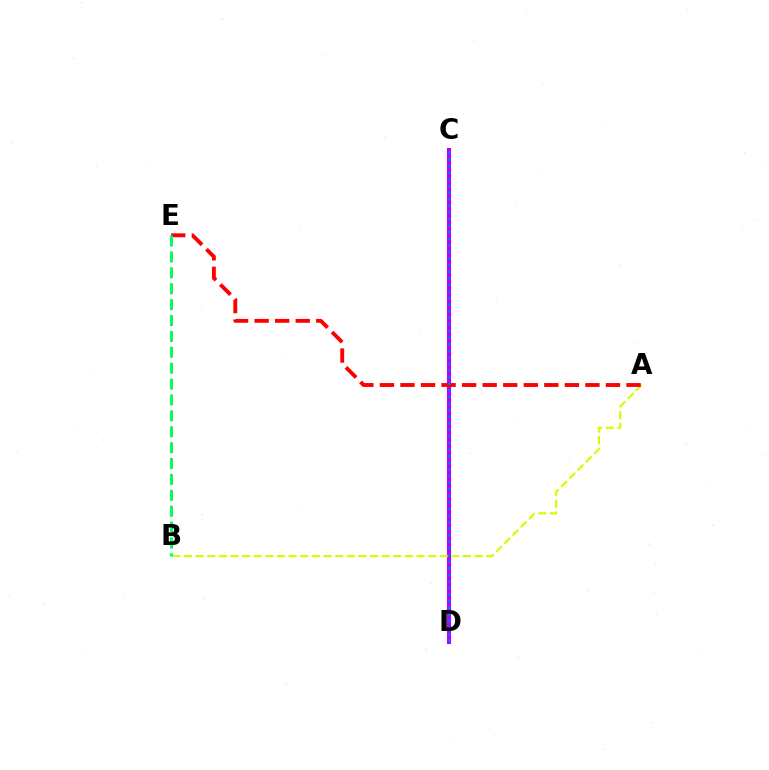{('C', 'D'): [{'color': '#b900ff', 'line_style': 'solid', 'thickness': 2.98}, {'color': '#0074ff', 'line_style': 'dotted', 'thickness': 1.79}], ('A', 'B'): [{'color': '#d1ff00', 'line_style': 'dashed', 'thickness': 1.58}], ('A', 'E'): [{'color': '#ff0000', 'line_style': 'dashed', 'thickness': 2.79}], ('B', 'E'): [{'color': '#00ff5c', 'line_style': 'dashed', 'thickness': 2.16}]}